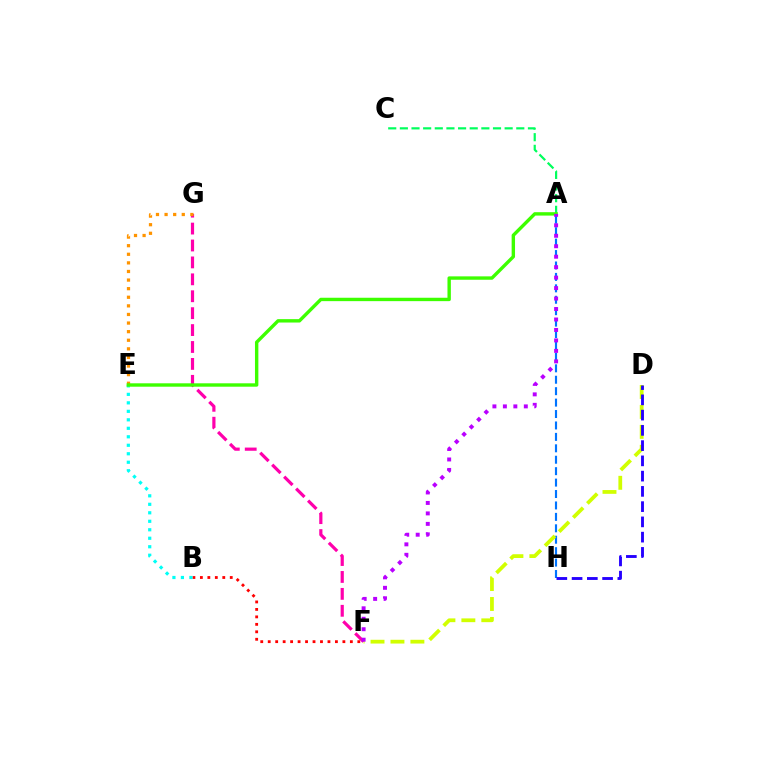{('B', 'F'): [{'color': '#ff0000', 'line_style': 'dotted', 'thickness': 2.03}], ('A', 'C'): [{'color': '#00ff5c', 'line_style': 'dashed', 'thickness': 1.58}], ('F', 'G'): [{'color': '#ff00ac', 'line_style': 'dashed', 'thickness': 2.3}], ('A', 'H'): [{'color': '#0074ff', 'line_style': 'dashed', 'thickness': 1.55}], ('D', 'F'): [{'color': '#d1ff00', 'line_style': 'dashed', 'thickness': 2.71}], ('B', 'E'): [{'color': '#00fff6', 'line_style': 'dotted', 'thickness': 2.31}], ('E', 'G'): [{'color': '#ff9400', 'line_style': 'dotted', 'thickness': 2.34}], ('A', 'E'): [{'color': '#3dff00', 'line_style': 'solid', 'thickness': 2.44}], ('A', 'F'): [{'color': '#b900ff', 'line_style': 'dotted', 'thickness': 2.84}], ('D', 'H'): [{'color': '#2500ff', 'line_style': 'dashed', 'thickness': 2.07}]}